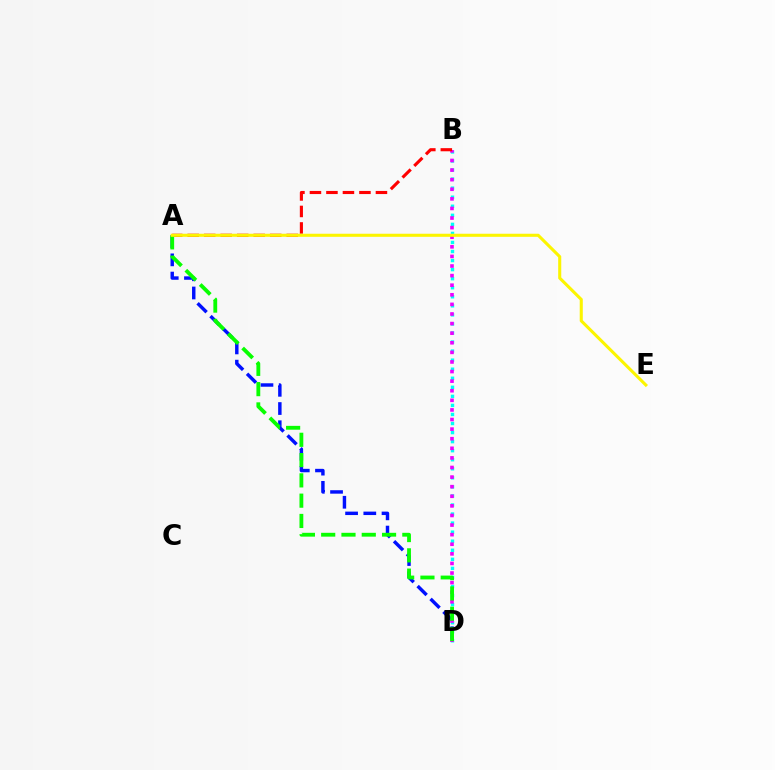{('A', 'D'): [{'color': '#0010ff', 'line_style': 'dashed', 'thickness': 2.47}, {'color': '#08ff00', 'line_style': 'dashed', 'thickness': 2.76}], ('B', 'D'): [{'color': '#00fff6', 'line_style': 'dotted', 'thickness': 2.46}, {'color': '#ee00ff', 'line_style': 'dotted', 'thickness': 2.61}], ('A', 'B'): [{'color': '#ff0000', 'line_style': 'dashed', 'thickness': 2.24}], ('A', 'E'): [{'color': '#fcf500', 'line_style': 'solid', 'thickness': 2.21}]}